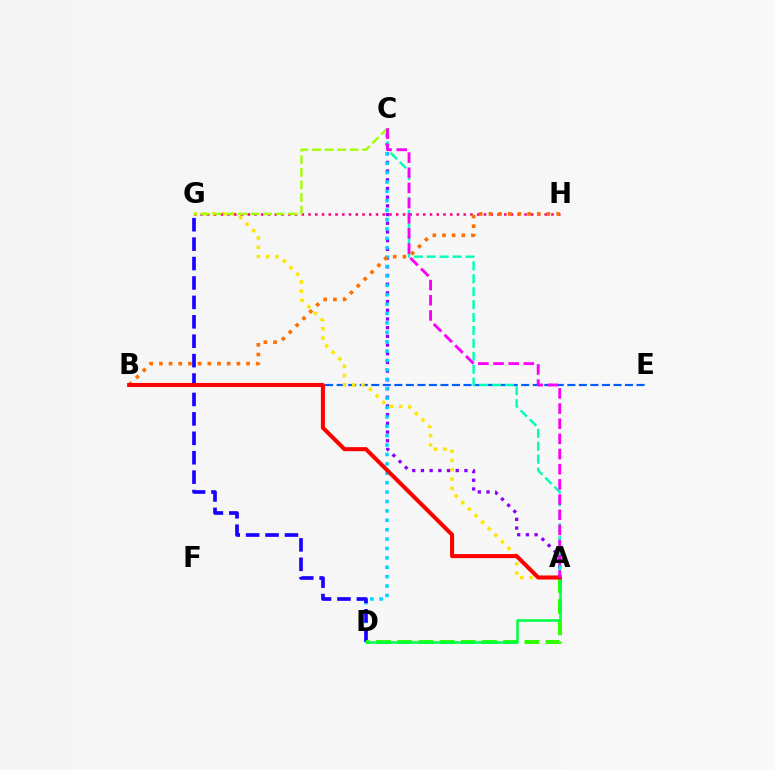{('A', 'C'): [{'color': '#8a00ff', 'line_style': 'dotted', 'thickness': 2.36}, {'color': '#00ffbb', 'line_style': 'dashed', 'thickness': 1.75}, {'color': '#fa00f9', 'line_style': 'dashed', 'thickness': 2.06}], ('B', 'E'): [{'color': '#005dff', 'line_style': 'dashed', 'thickness': 1.57}], ('C', 'D'): [{'color': '#00d3ff', 'line_style': 'dotted', 'thickness': 2.55}], ('D', 'G'): [{'color': '#1900ff', 'line_style': 'dashed', 'thickness': 2.64}], ('A', 'D'): [{'color': '#31ff00', 'line_style': 'dashed', 'thickness': 2.88}, {'color': '#00ff45', 'line_style': 'solid', 'thickness': 1.83}], ('A', 'G'): [{'color': '#ffe600', 'line_style': 'dotted', 'thickness': 2.53}], ('G', 'H'): [{'color': '#ff0088', 'line_style': 'dotted', 'thickness': 1.83}], ('C', 'G'): [{'color': '#a2ff00', 'line_style': 'dashed', 'thickness': 1.71}], ('B', 'H'): [{'color': '#ff7000', 'line_style': 'dotted', 'thickness': 2.63}], ('A', 'B'): [{'color': '#ff0000', 'line_style': 'solid', 'thickness': 2.92}]}